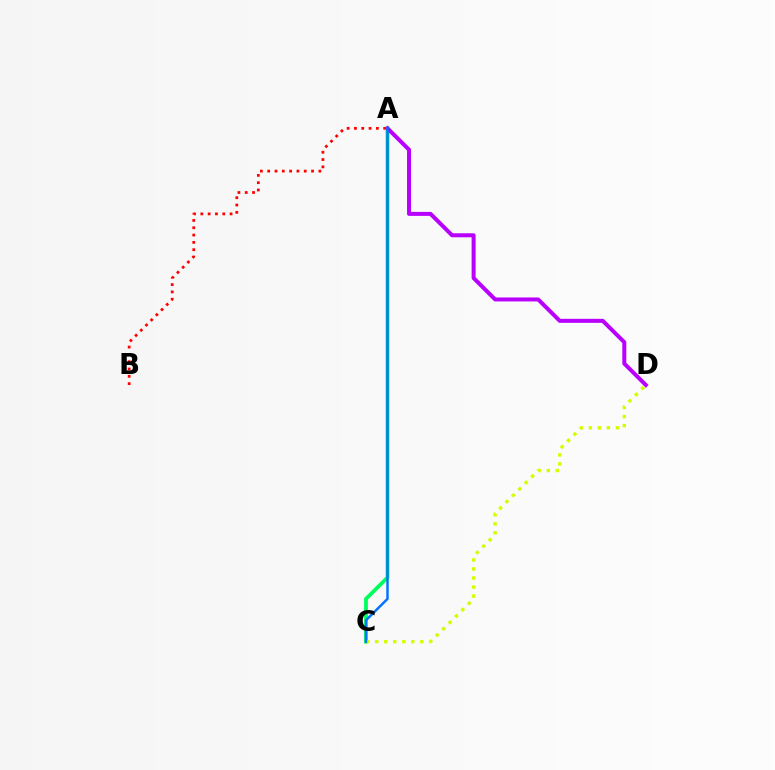{('A', 'B'): [{'color': '#ff0000', 'line_style': 'dotted', 'thickness': 1.99}], ('A', 'C'): [{'color': '#00ff5c', 'line_style': 'solid', 'thickness': 2.72}, {'color': '#0074ff', 'line_style': 'solid', 'thickness': 1.78}], ('A', 'D'): [{'color': '#b900ff', 'line_style': 'solid', 'thickness': 2.88}], ('C', 'D'): [{'color': '#d1ff00', 'line_style': 'dotted', 'thickness': 2.45}]}